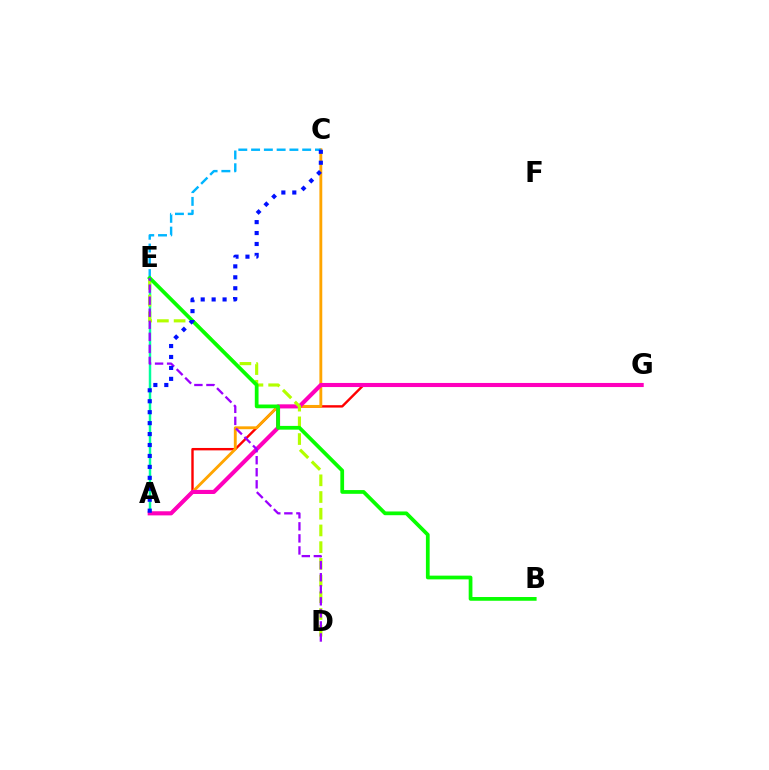{('A', 'G'): [{'color': '#ff0000', 'line_style': 'solid', 'thickness': 1.73}, {'color': '#ff00bd', 'line_style': 'solid', 'thickness': 2.95}], ('A', 'C'): [{'color': '#ffa500', 'line_style': 'solid', 'thickness': 2.06}, {'color': '#0010ff', 'line_style': 'dotted', 'thickness': 2.97}], ('A', 'E'): [{'color': '#00ff9d', 'line_style': 'solid', 'thickness': 1.78}], ('C', 'E'): [{'color': '#00b5ff', 'line_style': 'dashed', 'thickness': 1.74}], ('D', 'E'): [{'color': '#b3ff00', 'line_style': 'dashed', 'thickness': 2.27}, {'color': '#9b00ff', 'line_style': 'dashed', 'thickness': 1.64}], ('B', 'E'): [{'color': '#08ff00', 'line_style': 'solid', 'thickness': 2.69}]}